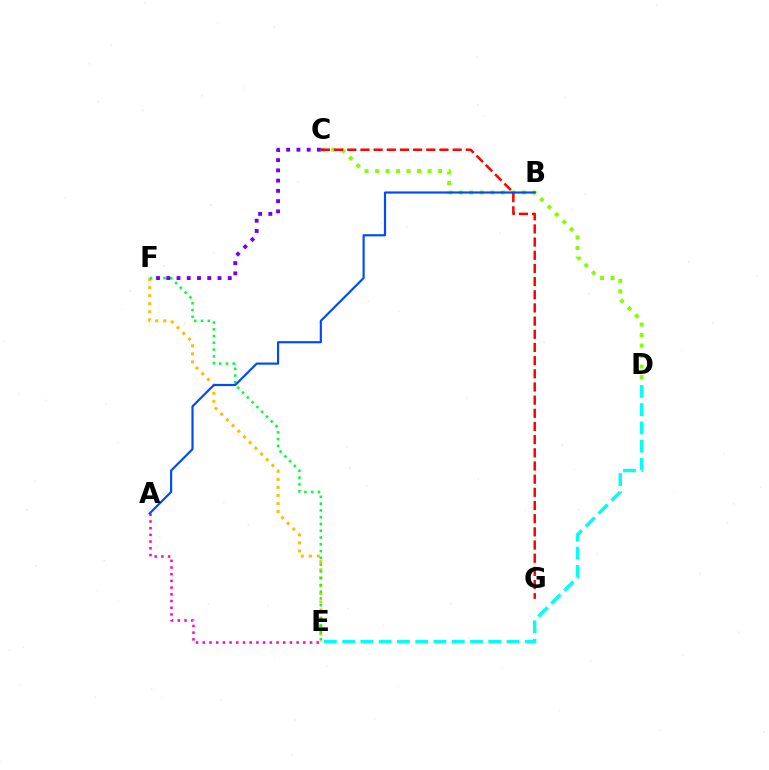{('A', 'E'): [{'color': '#ff00cf', 'line_style': 'dotted', 'thickness': 1.82}], ('C', 'D'): [{'color': '#84ff00', 'line_style': 'dotted', 'thickness': 2.86}], ('E', 'F'): [{'color': '#ffbd00', 'line_style': 'dotted', 'thickness': 2.19}, {'color': '#00ff39', 'line_style': 'dotted', 'thickness': 1.84}], ('C', 'G'): [{'color': '#ff0000', 'line_style': 'dashed', 'thickness': 1.79}], ('C', 'F'): [{'color': '#7200ff', 'line_style': 'dotted', 'thickness': 2.78}], ('D', 'E'): [{'color': '#00fff6', 'line_style': 'dashed', 'thickness': 2.48}], ('A', 'B'): [{'color': '#004bff', 'line_style': 'solid', 'thickness': 1.56}]}